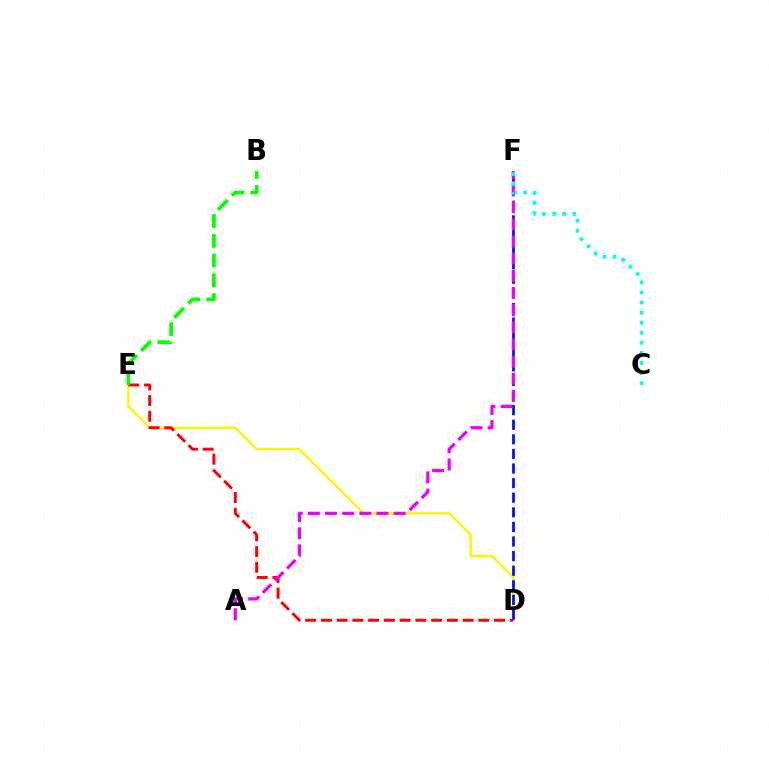{('D', 'E'): [{'color': '#fcf500', 'line_style': 'solid', 'thickness': 1.75}, {'color': '#ff0000', 'line_style': 'dashed', 'thickness': 2.14}], ('D', 'F'): [{'color': '#0010ff', 'line_style': 'dashed', 'thickness': 1.98}], ('A', 'F'): [{'color': '#ee00ff', 'line_style': 'dashed', 'thickness': 2.33}], ('B', 'E'): [{'color': '#08ff00', 'line_style': 'dashed', 'thickness': 2.69}], ('C', 'F'): [{'color': '#00fff6', 'line_style': 'dotted', 'thickness': 2.74}]}